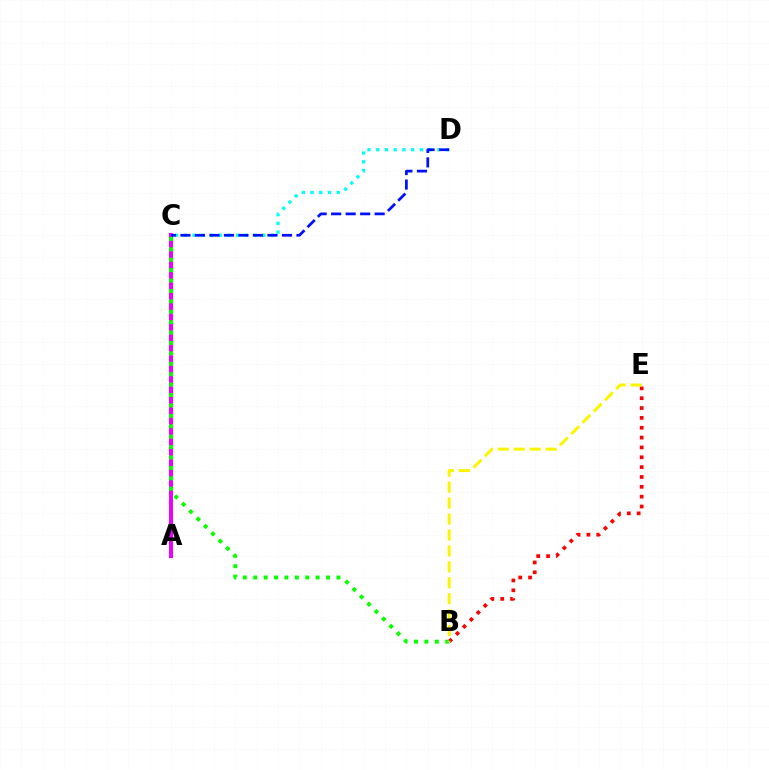{('A', 'C'): [{'color': '#ee00ff', 'line_style': 'solid', 'thickness': 2.87}], ('B', 'E'): [{'color': '#ff0000', 'line_style': 'dotted', 'thickness': 2.68}, {'color': '#fcf500', 'line_style': 'dashed', 'thickness': 2.16}], ('B', 'C'): [{'color': '#08ff00', 'line_style': 'dotted', 'thickness': 2.83}], ('C', 'D'): [{'color': '#00fff6', 'line_style': 'dotted', 'thickness': 2.37}, {'color': '#0010ff', 'line_style': 'dashed', 'thickness': 1.97}]}